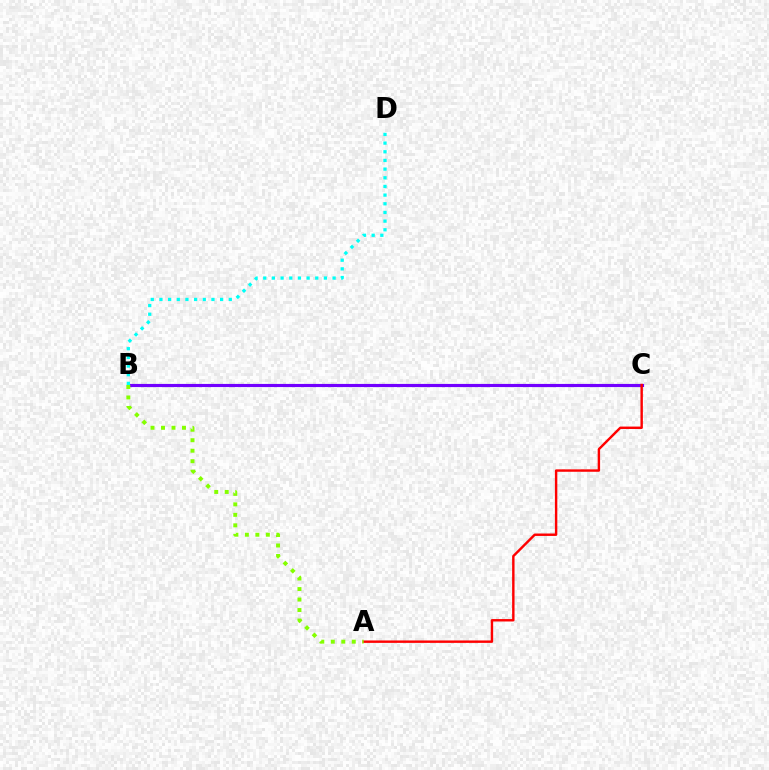{('B', 'C'): [{'color': '#7200ff', 'line_style': 'solid', 'thickness': 2.27}], ('A', 'C'): [{'color': '#ff0000', 'line_style': 'solid', 'thickness': 1.74}], ('A', 'B'): [{'color': '#84ff00', 'line_style': 'dotted', 'thickness': 2.85}], ('B', 'D'): [{'color': '#00fff6', 'line_style': 'dotted', 'thickness': 2.35}]}